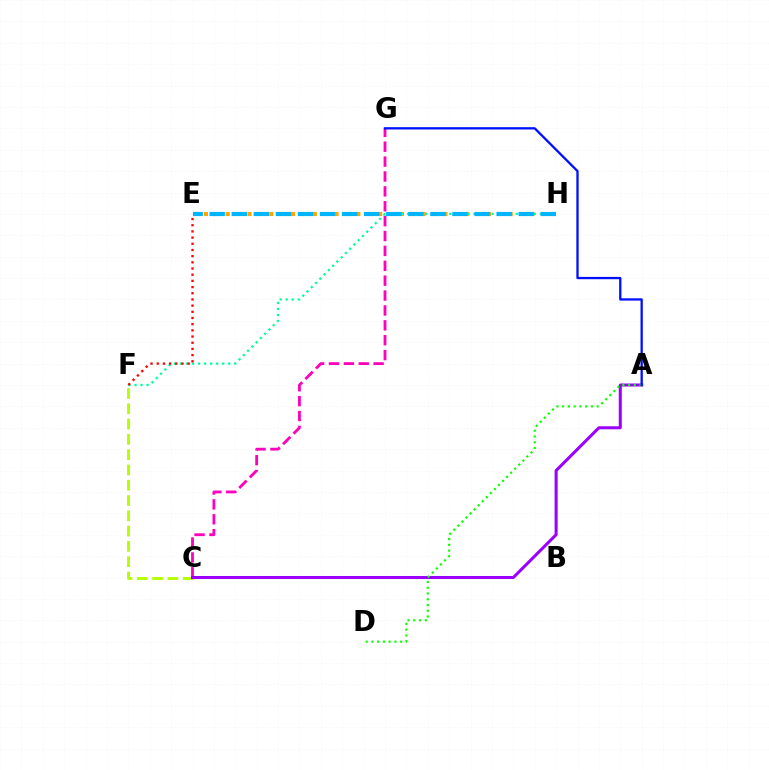{('E', 'H'): [{'color': '#ffa500', 'line_style': 'dotted', 'thickness': 2.96}, {'color': '#00b5ff', 'line_style': 'dashed', 'thickness': 3.0}], ('C', 'F'): [{'color': '#b3ff00', 'line_style': 'dashed', 'thickness': 2.08}], ('F', 'H'): [{'color': '#00ff9d', 'line_style': 'dotted', 'thickness': 1.64}], ('C', 'G'): [{'color': '#ff00bd', 'line_style': 'dashed', 'thickness': 2.02}], ('A', 'C'): [{'color': '#9b00ff', 'line_style': 'solid', 'thickness': 2.18}], ('E', 'F'): [{'color': '#ff0000', 'line_style': 'dotted', 'thickness': 1.68}], ('A', 'D'): [{'color': '#08ff00', 'line_style': 'dotted', 'thickness': 1.56}], ('A', 'G'): [{'color': '#0010ff', 'line_style': 'solid', 'thickness': 1.66}]}